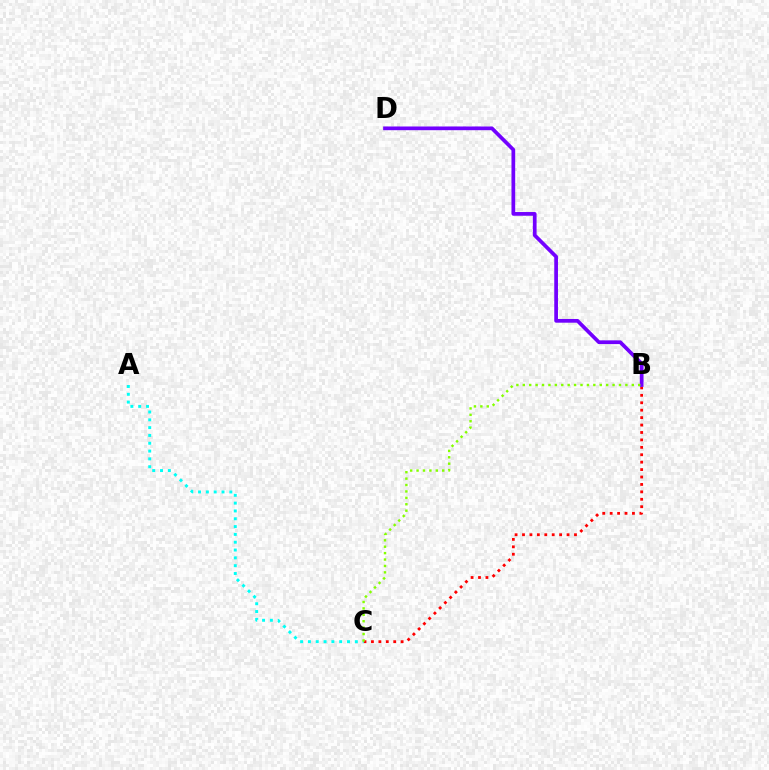{('B', 'C'): [{'color': '#ff0000', 'line_style': 'dotted', 'thickness': 2.02}, {'color': '#84ff00', 'line_style': 'dotted', 'thickness': 1.74}], ('B', 'D'): [{'color': '#7200ff', 'line_style': 'solid', 'thickness': 2.67}], ('A', 'C'): [{'color': '#00fff6', 'line_style': 'dotted', 'thickness': 2.12}]}